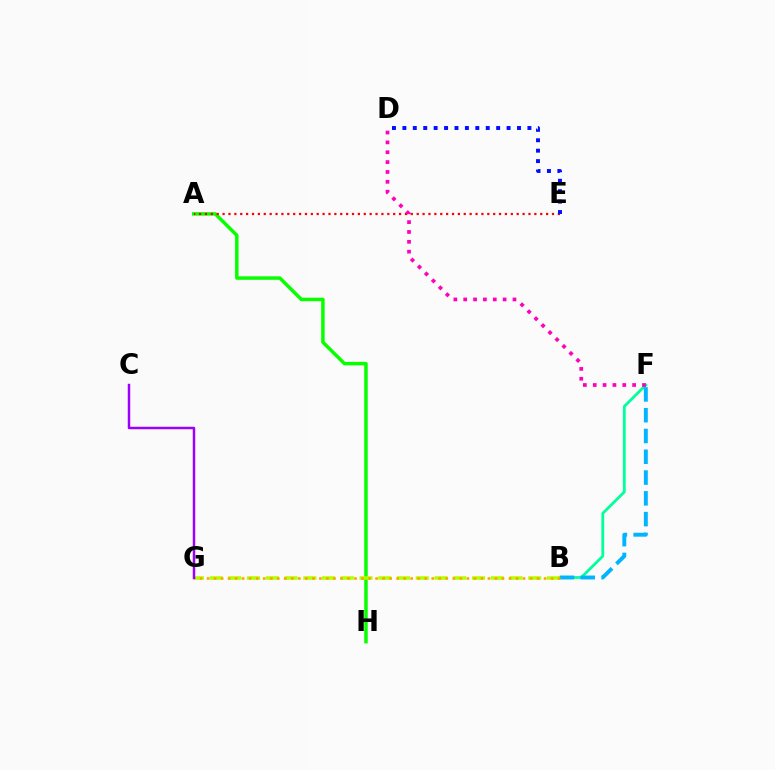{('B', 'F'): [{'color': '#00ff9d', 'line_style': 'solid', 'thickness': 2.0}, {'color': '#00b5ff', 'line_style': 'dashed', 'thickness': 2.82}], ('A', 'H'): [{'color': '#08ff00', 'line_style': 'solid', 'thickness': 2.51}], ('A', 'E'): [{'color': '#ff0000', 'line_style': 'dotted', 'thickness': 1.6}], ('B', 'G'): [{'color': '#b3ff00', 'line_style': 'dashed', 'thickness': 2.55}, {'color': '#ffa500', 'line_style': 'dotted', 'thickness': 1.91}], ('D', 'F'): [{'color': '#ff00bd', 'line_style': 'dotted', 'thickness': 2.68}], ('D', 'E'): [{'color': '#0010ff', 'line_style': 'dotted', 'thickness': 2.83}], ('C', 'G'): [{'color': '#9b00ff', 'line_style': 'solid', 'thickness': 1.78}]}